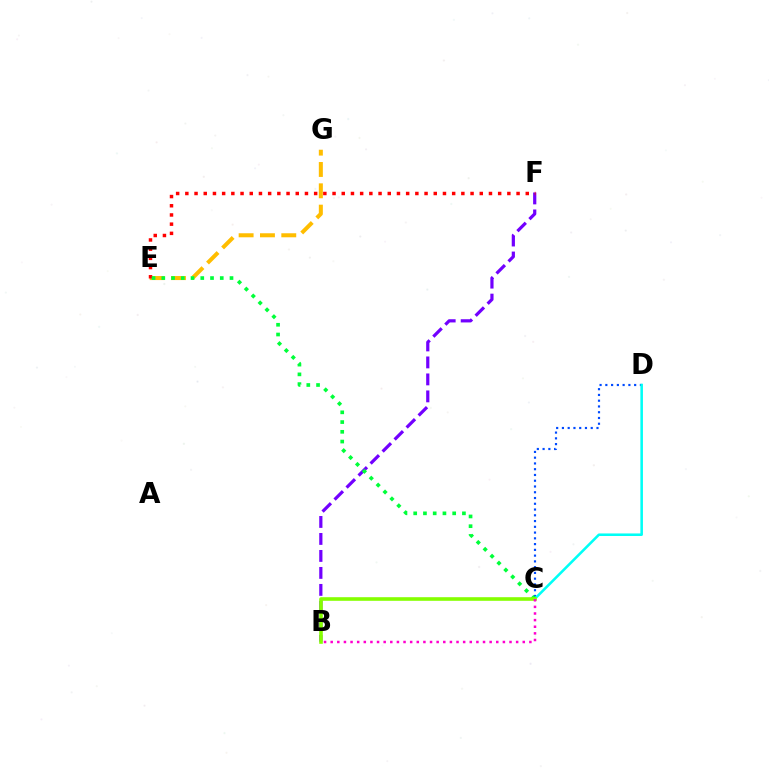{('C', 'D'): [{'color': '#004bff', 'line_style': 'dotted', 'thickness': 1.57}, {'color': '#00fff6', 'line_style': 'solid', 'thickness': 1.84}], ('B', 'F'): [{'color': '#7200ff', 'line_style': 'dashed', 'thickness': 2.31}], ('E', 'G'): [{'color': '#ffbd00', 'line_style': 'dashed', 'thickness': 2.9}], ('E', 'F'): [{'color': '#ff0000', 'line_style': 'dotted', 'thickness': 2.5}], ('C', 'E'): [{'color': '#00ff39', 'line_style': 'dotted', 'thickness': 2.65}], ('B', 'C'): [{'color': '#84ff00', 'line_style': 'solid', 'thickness': 2.59}, {'color': '#ff00cf', 'line_style': 'dotted', 'thickness': 1.8}]}